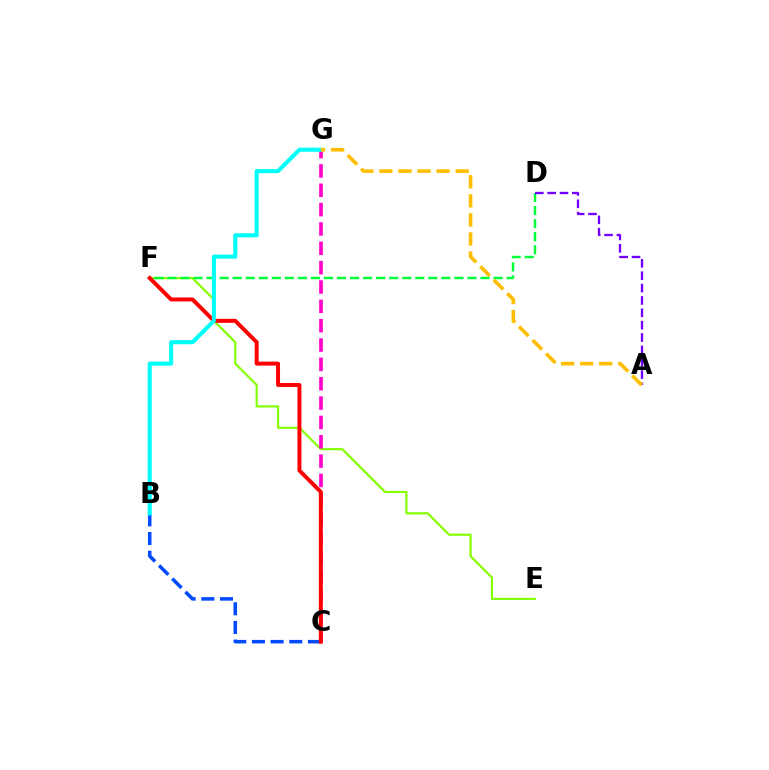{('E', 'F'): [{'color': '#84ff00', 'line_style': 'solid', 'thickness': 1.56}], ('C', 'G'): [{'color': '#ff00cf', 'line_style': 'dashed', 'thickness': 2.63}], ('B', 'C'): [{'color': '#004bff', 'line_style': 'dashed', 'thickness': 2.54}], ('D', 'F'): [{'color': '#00ff39', 'line_style': 'dashed', 'thickness': 1.77}], ('A', 'D'): [{'color': '#7200ff', 'line_style': 'dashed', 'thickness': 1.68}], ('C', 'F'): [{'color': '#ff0000', 'line_style': 'solid', 'thickness': 2.85}], ('B', 'G'): [{'color': '#00fff6', 'line_style': 'solid', 'thickness': 2.94}], ('A', 'G'): [{'color': '#ffbd00', 'line_style': 'dashed', 'thickness': 2.59}]}